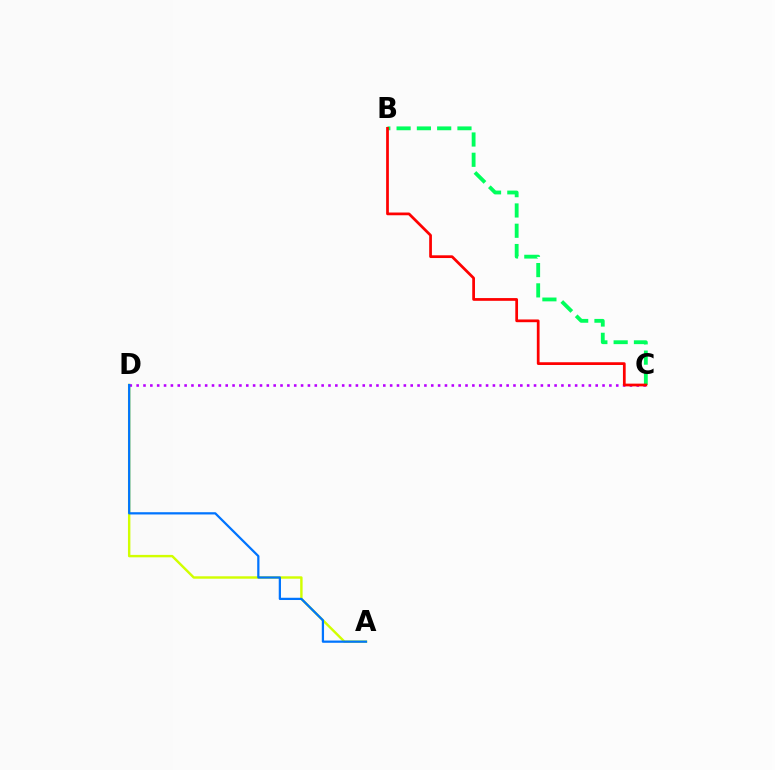{('A', 'D'): [{'color': '#d1ff00', 'line_style': 'solid', 'thickness': 1.75}, {'color': '#0074ff', 'line_style': 'solid', 'thickness': 1.62}], ('C', 'D'): [{'color': '#b900ff', 'line_style': 'dotted', 'thickness': 1.86}], ('B', 'C'): [{'color': '#00ff5c', 'line_style': 'dashed', 'thickness': 2.76}, {'color': '#ff0000', 'line_style': 'solid', 'thickness': 1.97}]}